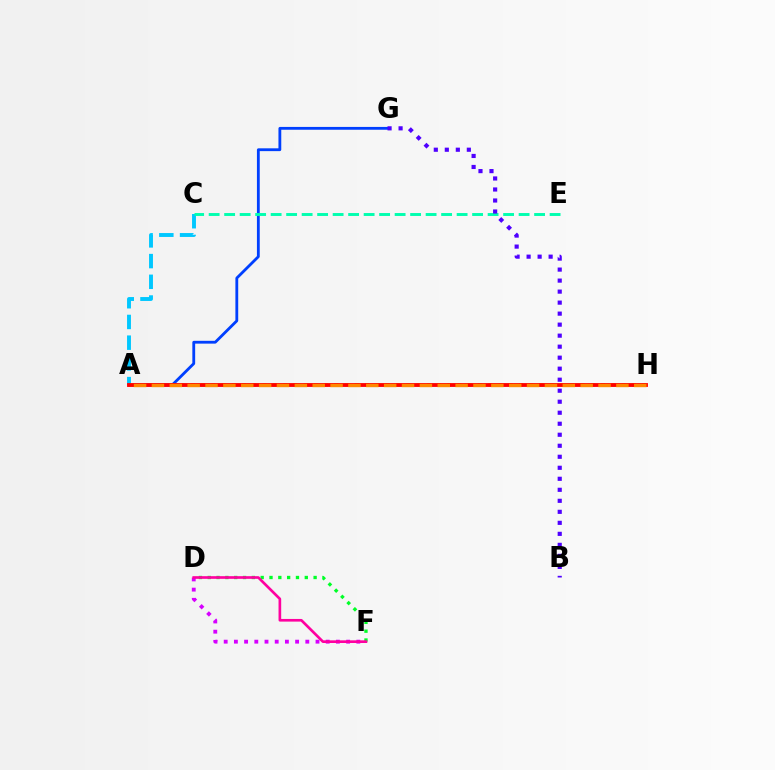{('A', 'G'): [{'color': '#003fff', 'line_style': 'solid', 'thickness': 2.03}], ('A', 'H'): [{'color': '#eeff00', 'line_style': 'dotted', 'thickness': 2.79}, {'color': '#66ff00', 'line_style': 'dashed', 'thickness': 1.67}, {'color': '#ff0000', 'line_style': 'solid', 'thickness': 2.76}, {'color': '#ff8800', 'line_style': 'dashed', 'thickness': 2.43}], ('A', 'C'): [{'color': '#00c7ff', 'line_style': 'dashed', 'thickness': 2.81}], ('D', 'F'): [{'color': '#d600ff', 'line_style': 'dotted', 'thickness': 2.77}, {'color': '#00ff27', 'line_style': 'dotted', 'thickness': 2.4}, {'color': '#ff00a0', 'line_style': 'solid', 'thickness': 1.92}], ('C', 'E'): [{'color': '#00ffaf', 'line_style': 'dashed', 'thickness': 2.11}], ('B', 'G'): [{'color': '#4f00ff', 'line_style': 'dotted', 'thickness': 2.99}]}